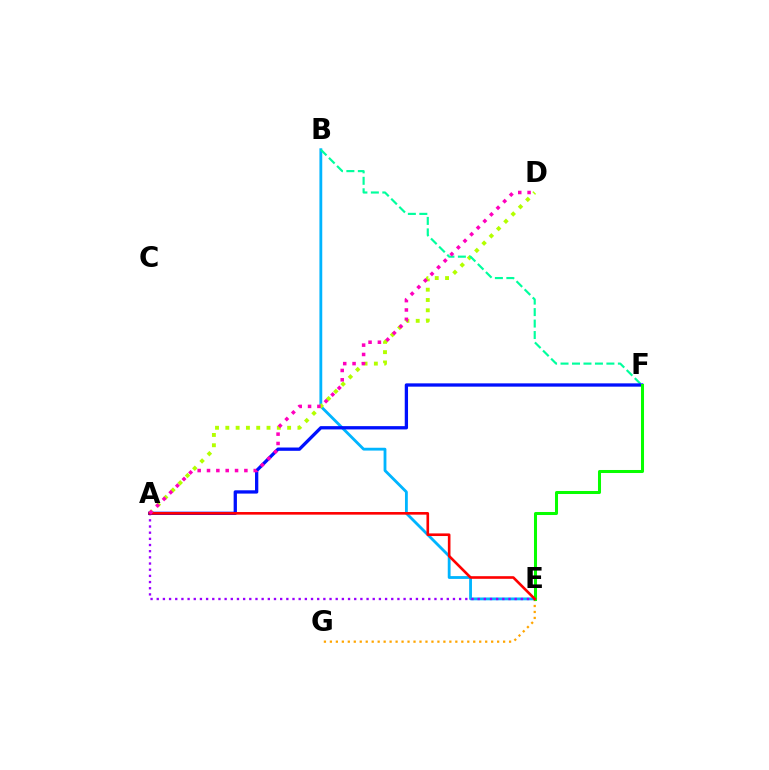{('B', 'E'): [{'color': '#00b5ff', 'line_style': 'solid', 'thickness': 2.03}], ('E', 'G'): [{'color': '#ffa500', 'line_style': 'dotted', 'thickness': 1.62}], ('A', 'E'): [{'color': '#9b00ff', 'line_style': 'dotted', 'thickness': 1.68}, {'color': '#ff0000', 'line_style': 'solid', 'thickness': 1.89}], ('A', 'D'): [{'color': '#b3ff00', 'line_style': 'dotted', 'thickness': 2.8}, {'color': '#ff00bd', 'line_style': 'dotted', 'thickness': 2.54}], ('B', 'F'): [{'color': '#00ff9d', 'line_style': 'dashed', 'thickness': 1.56}], ('A', 'F'): [{'color': '#0010ff', 'line_style': 'solid', 'thickness': 2.37}], ('E', 'F'): [{'color': '#08ff00', 'line_style': 'solid', 'thickness': 2.18}]}